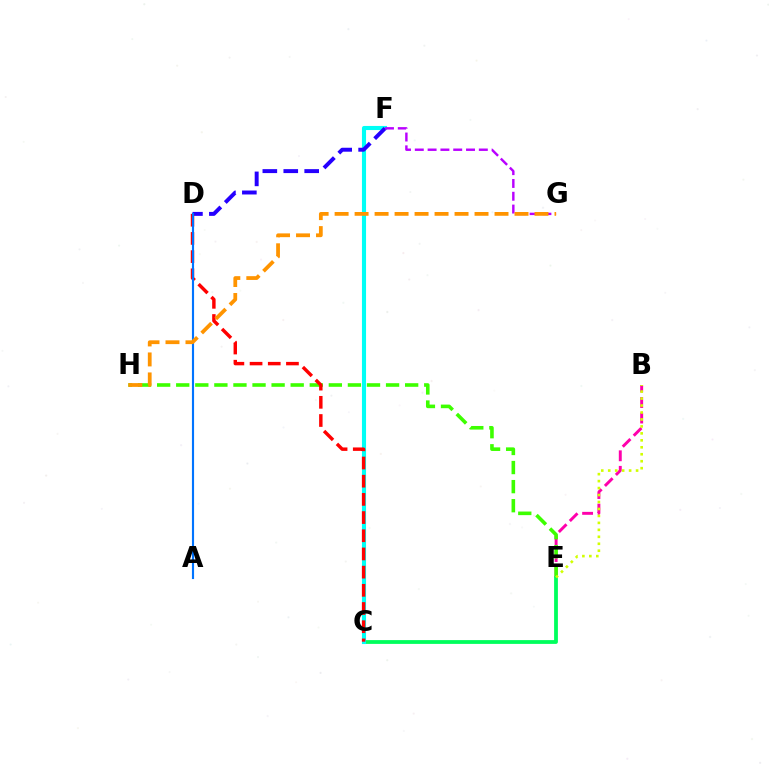{('B', 'E'): [{'color': '#ff00ac', 'line_style': 'dashed', 'thickness': 2.11}, {'color': '#d1ff00', 'line_style': 'dotted', 'thickness': 1.89}], ('E', 'H'): [{'color': '#3dff00', 'line_style': 'dashed', 'thickness': 2.59}], ('C', 'E'): [{'color': '#00ff5c', 'line_style': 'solid', 'thickness': 2.73}], ('C', 'F'): [{'color': '#00fff6', 'line_style': 'solid', 'thickness': 2.95}], ('D', 'F'): [{'color': '#2500ff', 'line_style': 'dashed', 'thickness': 2.84}], ('F', 'G'): [{'color': '#b900ff', 'line_style': 'dashed', 'thickness': 1.74}], ('C', 'D'): [{'color': '#ff0000', 'line_style': 'dashed', 'thickness': 2.47}], ('A', 'D'): [{'color': '#0074ff', 'line_style': 'solid', 'thickness': 1.53}], ('G', 'H'): [{'color': '#ff9400', 'line_style': 'dashed', 'thickness': 2.72}]}